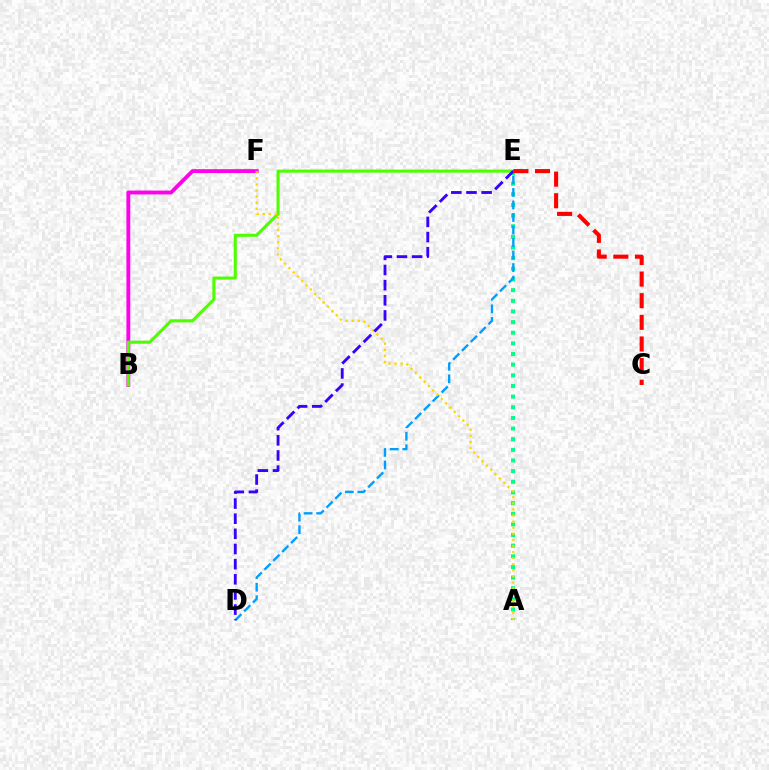{('A', 'E'): [{'color': '#00ff86', 'line_style': 'dotted', 'thickness': 2.89}], ('B', 'F'): [{'color': '#ff00ed', 'line_style': 'solid', 'thickness': 2.78}], ('B', 'E'): [{'color': '#4fff00', 'line_style': 'solid', 'thickness': 2.22}], ('D', 'E'): [{'color': '#009eff', 'line_style': 'dashed', 'thickness': 1.7}, {'color': '#3700ff', 'line_style': 'dashed', 'thickness': 2.06}], ('A', 'F'): [{'color': '#ffd500', 'line_style': 'dotted', 'thickness': 1.65}], ('C', 'E'): [{'color': '#ff0000', 'line_style': 'dashed', 'thickness': 2.94}]}